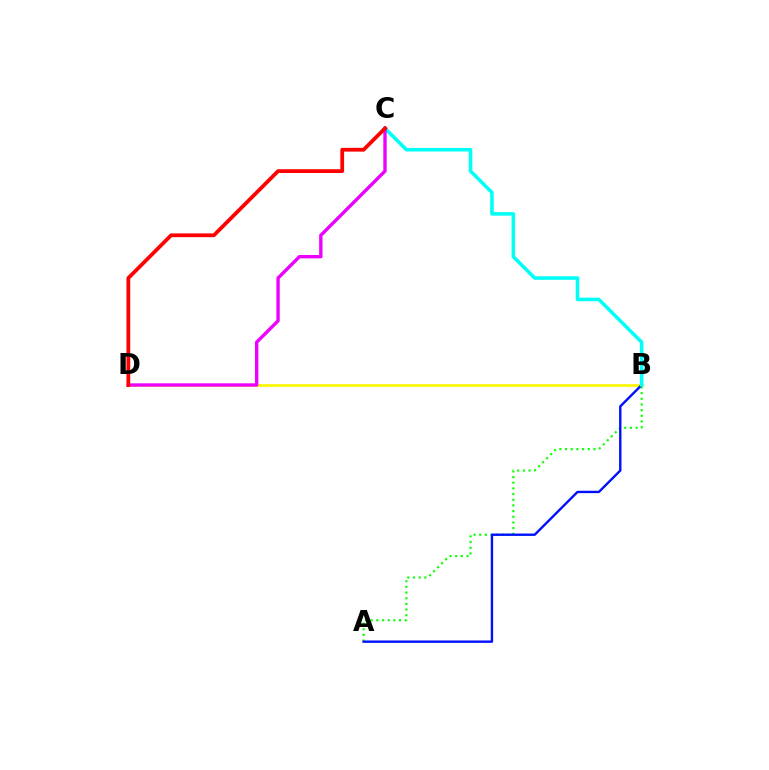{('B', 'D'): [{'color': '#fcf500', 'line_style': 'solid', 'thickness': 1.91}], ('A', 'B'): [{'color': '#08ff00', 'line_style': 'dotted', 'thickness': 1.54}, {'color': '#0010ff', 'line_style': 'solid', 'thickness': 1.72}], ('B', 'C'): [{'color': '#00fff6', 'line_style': 'solid', 'thickness': 2.55}], ('C', 'D'): [{'color': '#ee00ff', 'line_style': 'solid', 'thickness': 2.43}, {'color': '#ff0000', 'line_style': 'solid', 'thickness': 2.71}]}